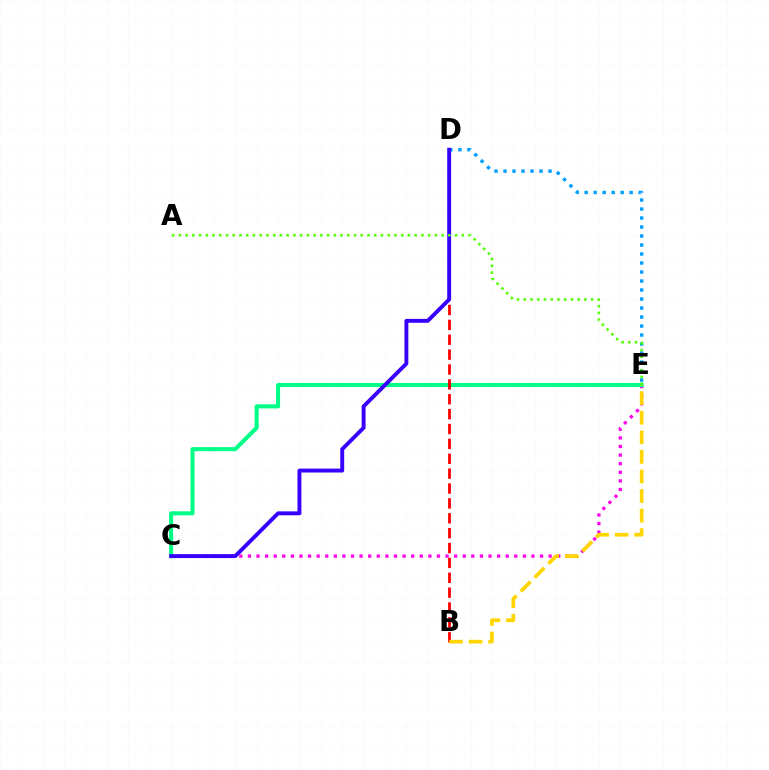{('D', 'E'): [{'color': '#009eff', 'line_style': 'dotted', 'thickness': 2.45}], ('C', 'E'): [{'color': '#ff00ed', 'line_style': 'dotted', 'thickness': 2.33}, {'color': '#00ff86', 'line_style': 'solid', 'thickness': 2.92}], ('B', 'D'): [{'color': '#ff0000', 'line_style': 'dashed', 'thickness': 2.02}], ('C', 'D'): [{'color': '#3700ff', 'line_style': 'solid', 'thickness': 2.82}], ('A', 'E'): [{'color': '#4fff00', 'line_style': 'dotted', 'thickness': 1.83}], ('B', 'E'): [{'color': '#ffd500', 'line_style': 'dashed', 'thickness': 2.66}]}